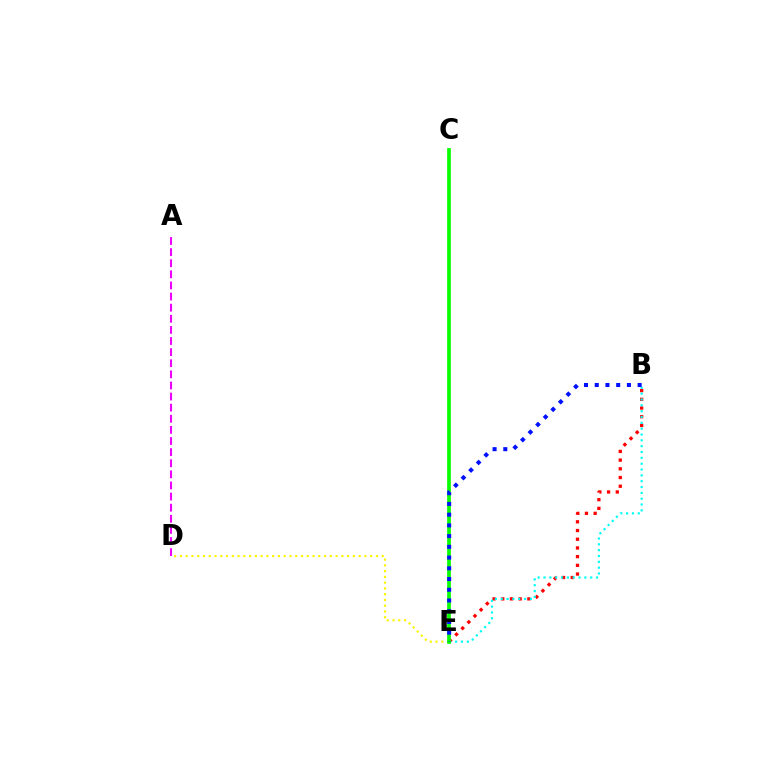{('D', 'E'): [{'color': '#fcf500', 'line_style': 'dotted', 'thickness': 1.57}], ('B', 'E'): [{'color': '#ff0000', 'line_style': 'dotted', 'thickness': 2.37}, {'color': '#00fff6', 'line_style': 'dotted', 'thickness': 1.59}, {'color': '#0010ff', 'line_style': 'dotted', 'thickness': 2.91}], ('A', 'D'): [{'color': '#ee00ff', 'line_style': 'dashed', 'thickness': 1.51}], ('C', 'E'): [{'color': '#08ff00', 'line_style': 'solid', 'thickness': 2.67}]}